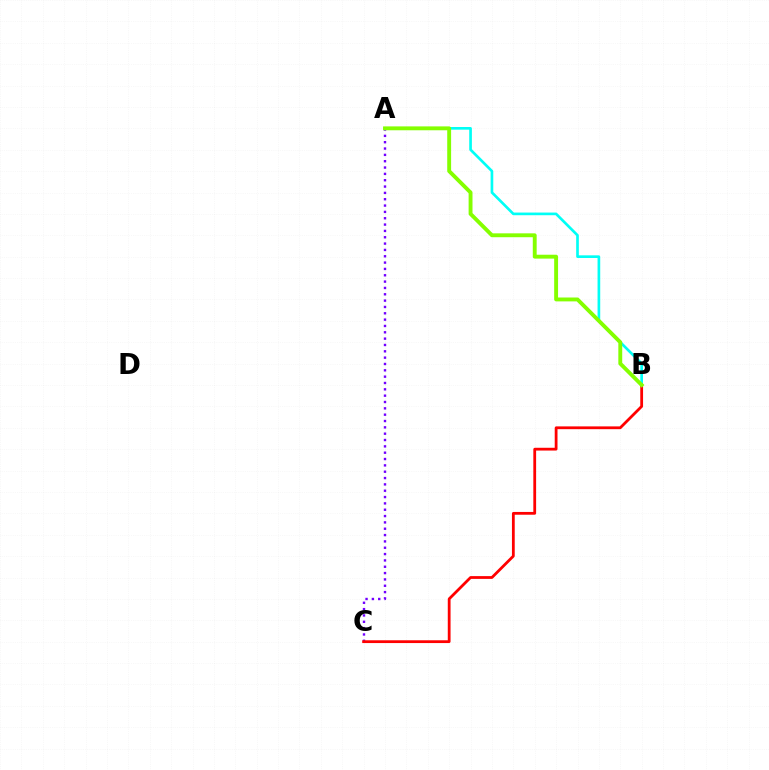{('A', 'B'): [{'color': '#00fff6', 'line_style': 'solid', 'thickness': 1.92}, {'color': '#84ff00', 'line_style': 'solid', 'thickness': 2.8}], ('A', 'C'): [{'color': '#7200ff', 'line_style': 'dotted', 'thickness': 1.72}], ('B', 'C'): [{'color': '#ff0000', 'line_style': 'solid', 'thickness': 2.01}]}